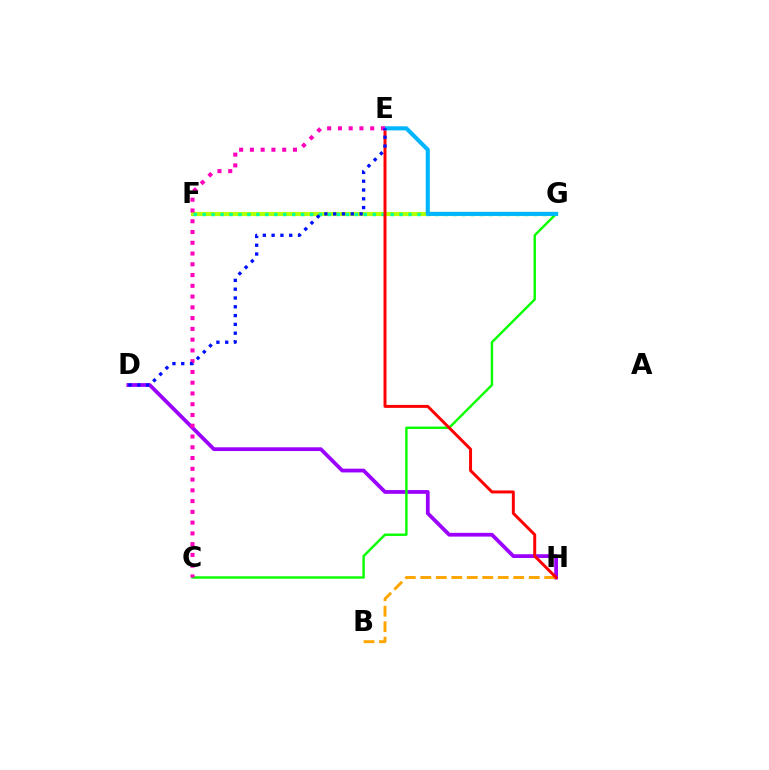{('F', 'G'): [{'color': '#b3ff00', 'line_style': 'solid', 'thickness': 2.99}, {'color': '#00ff9d', 'line_style': 'dotted', 'thickness': 2.43}], ('D', 'H'): [{'color': '#9b00ff', 'line_style': 'solid', 'thickness': 2.71}], ('B', 'H'): [{'color': '#ffa500', 'line_style': 'dashed', 'thickness': 2.1}], ('C', 'G'): [{'color': '#08ff00', 'line_style': 'solid', 'thickness': 1.74}], ('E', 'H'): [{'color': '#ff0000', 'line_style': 'solid', 'thickness': 2.14}], ('E', 'G'): [{'color': '#00b5ff', 'line_style': 'solid', 'thickness': 2.95}], ('C', 'E'): [{'color': '#ff00bd', 'line_style': 'dotted', 'thickness': 2.92}], ('D', 'E'): [{'color': '#0010ff', 'line_style': 'dotted', 'thickness': 2.39}]}